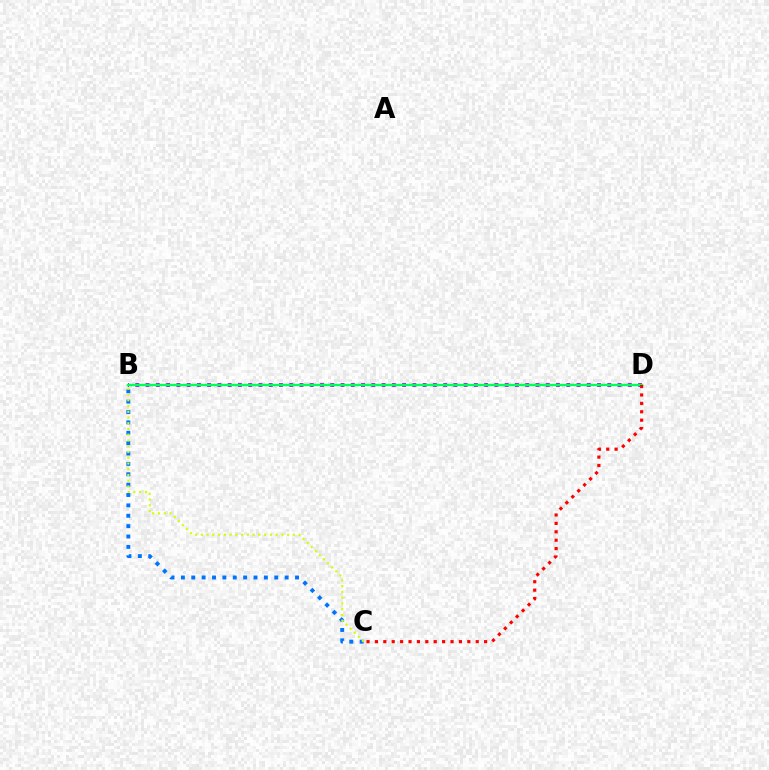{('B', 'C'): [{'color': '#0074ff', 'line_style': 'dotted', 'thickness': 2.82}, {'color': '#d1ff00', 'line_style': 'dotted', 'thickness': 1.56}], ('B', 'D'): [{'color': '#b900ff', 'line_style': 'dotted', 'thickness': 2.79}, {'color': '#00ff5c', 'line_style': 'solid', 'thickness': 1.72}], ('C', 'D'): [{'color': '#ff0000', 'line_style': 'dotted', 'thickness': 2.28}]}